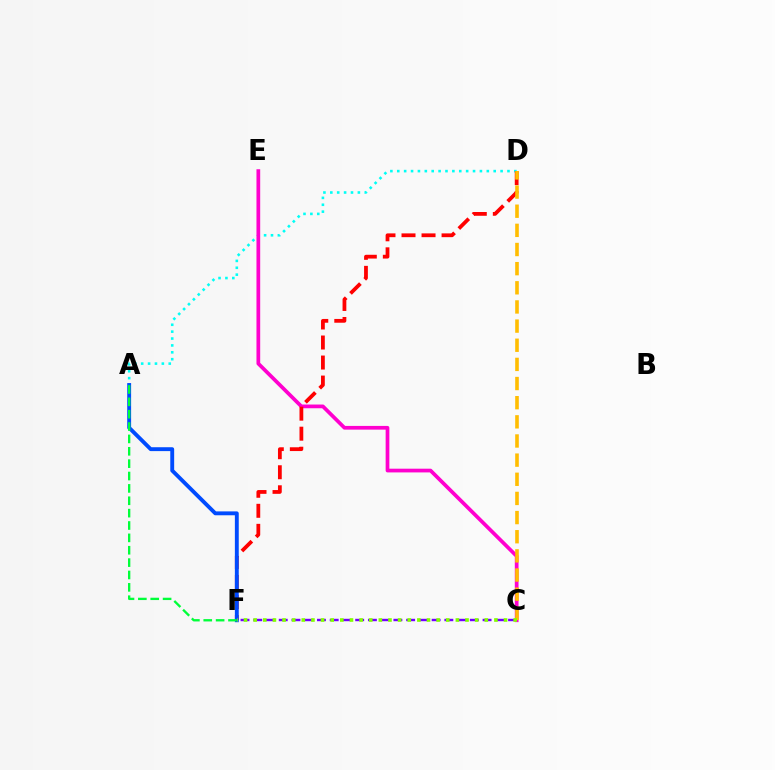{('C', 'F'): [{'color': '#7200ff', 'line_style': 'dashed', 'thickness': 1.73}, {'color': '#84ff00', 'line_style': 'dotted', 'thickness': 2.62}], ('A', 'D'): [{'color': '#00fff6', 'line_style': 'dotted', 'thickness': 1.87}], ('C', 'E'): [{'color': '#ff00cf', 'line_style': 'solid', 'thickness': 2.68}], ('D', 'F'): [{'color': '#ff0000', 'line_style': 'dashed', 'thickness': 2.72}], ('A', 'F'): [{'color': '#004bff', 'line_style': 'solid', 'thickness': 2.79}, {'color': '#00ff39', 'line_style': 'dashed', 'thickness': 1.68}], ('C', 'D'): [{'color': '#ffbd00', 'line_style': 'dashed', 'thickness': 2.6}]}